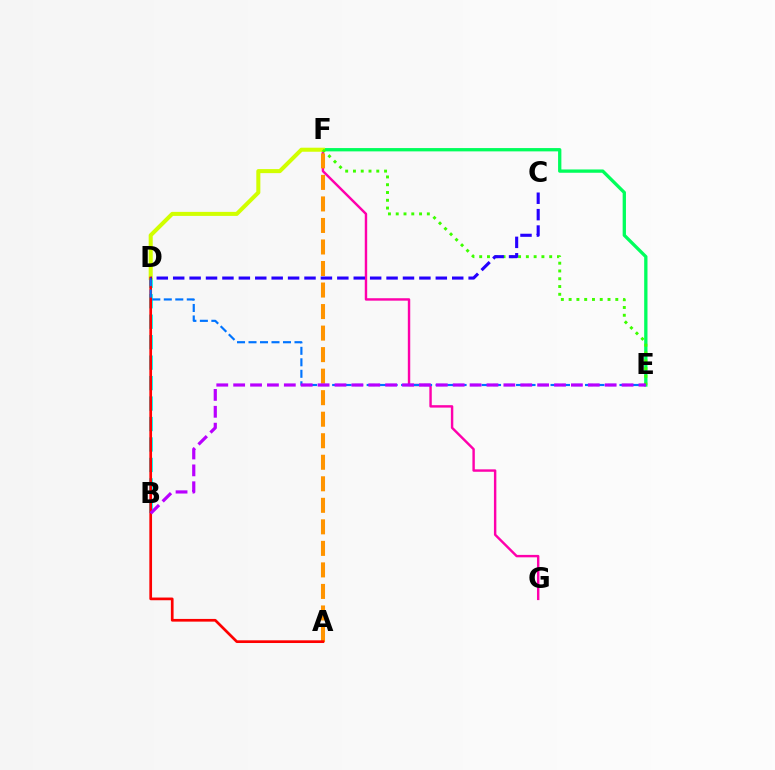{('F', 'G'): [{'color': '#ff00ac', 'line_style': 'solid', 'thickness': 1.75}], ('E', 'F'): [{'color': '#00ff5c', 'line_style': 'solid', 'thickness': 2.38}, {'color': '#3dff00', 'line_style': 'dotted', 'thickness': 2.11}], ('B', 'D'): [{'color': '#00fff6', 'line_style': 'dashed', 'thickness': 2.78}], ('A', 'F'): [{'color': '#ff9400', 'line_style': 'dashed', 'thickness': 2.92}], ('D', 'F'): [{'color': '#d1ff00', 'line_style': 'solid', 'thickness': 2.91}], ('A', 'D'): [{'color': '#ff0000', 'line_style': 'solid', 'thickness': 1.94}], ('D', 'E'): [{'color': '#0074ff', 'line_style': 'dashed', 'thickness': 1.56}], ('B', 'E'): [{'color': '#b900ff', 'line_style': 'dashed', 'thickness': 2.29}], ('C', 'D'): [{'color': '#2500ff', 'line_style': 'dashed', 'thickness': 2.23}]}